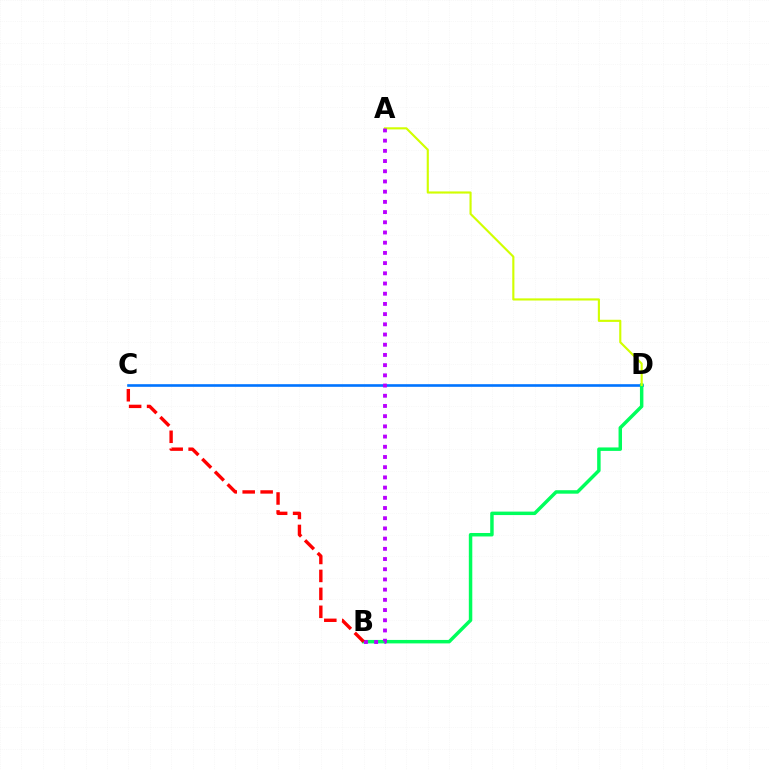{('C', 'D'): [{'color': '#0074ff', 'line_style': 'solid', 'thickness': 1.89}], ('B', 'D'): [{'color': '#00ff5c', 'line_style': 'solid', 'thickness': 2.5}], ('A', 'D'): [{'color': '#d1ff00', 'line_style': 'solid', 'thickness': 1.54}], ('A', 'B'): [{'color': '#b900ff', 'line_style': 'dotted', 'thickness': 2.77}], ('B', 'C'): [{'color': '#ff0000', 'line_style': 'dashed', 'thickness': 2.44}]}